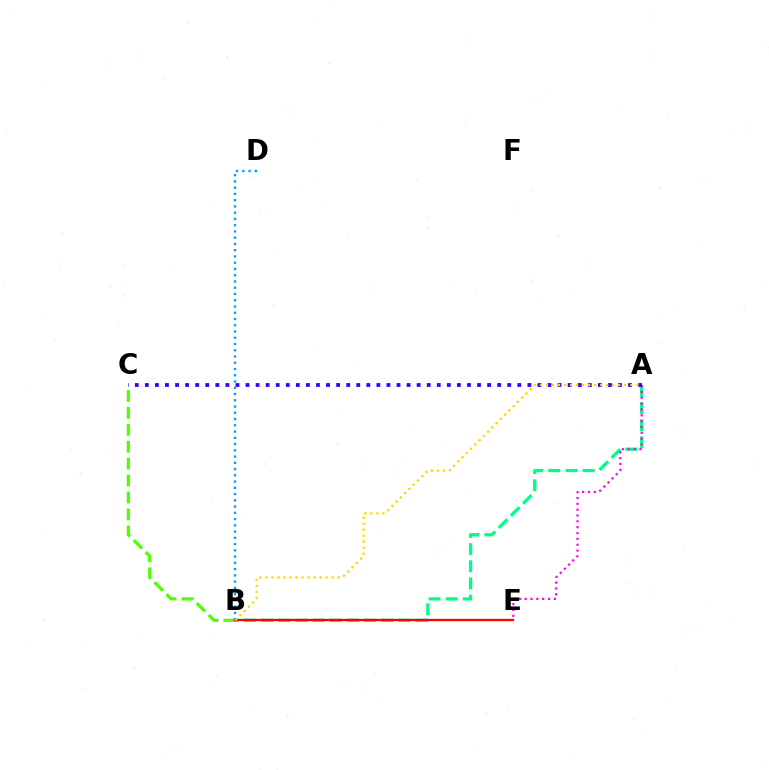{('B', 'C'): [{'color': '#4fff00', 'line_style': 'dashed', 'thickness': 2.3}], ('A', 'B'): [{'color': '#00ff86', 'line_style': 'dashed', 'thickness': 2.33}, {'color': '#ffd500', 'line_style': 'dotted', 'thickness': 1.64}], ('A', 'E'): [{'color': '#ff00ed', 'line_style': 'dotted', 'thickness': 1.59}], ('B', 'E'): [{'color': '#ff0000', 'line_style': 'solid', 'thickness': 1.66}], ('B', 'D'): [{'color': '#009eff', 'line_style': 'dotted', 'thickness': 1.7}], ('A', 'C'): [{'color': '#3700ff', 'line_style': 'dotted', 'thickness': 2.74}]}